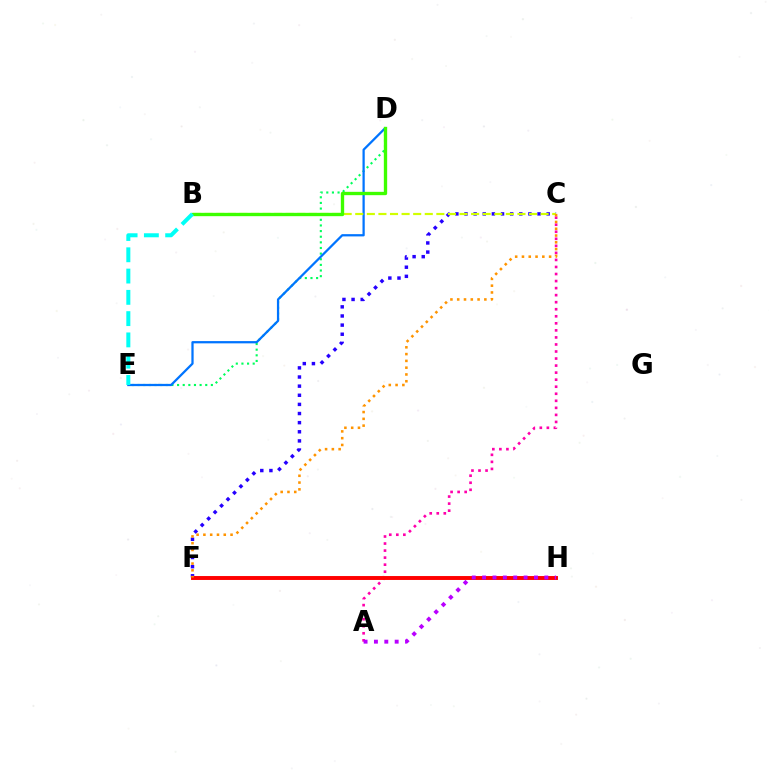{('C', 'F'): [{'color': '#2500ff', 'line_style': 'dotted', 'thickness': 2.48}, {'color': '#ff9400', 'line_style': 'dotted', 'thickness': 1.84}], ('D', 'E'): [{'color': '#00ff5c', 'line_style': 'dotted', 'thickness': 1.53}, {'color': '#0074ff', 'line_style': 'solid', 'thickness': 1.63}], ('A', 'C'): [{'color': '#ff00ac', 'line_style': 'dotted', 'thickness': 1.91}], ('B', 'C'): [{'color': '#d1ff00', 'line_style': 'dashed', 'thickness': 1.57}], ('F', 'H'): [{'color': '#ff0000', 'line_style': 'solid', 'thickness': 2.83}], ('B', 'D'): [{'color': '#3dff00', 'line_style': 'solid', 'thickness': 2.4}], ('B', 'E'): [{'color': '#00fff6', 'line_style': 'dashed', 'thickness': 2.89}], ('A', 'H'): [{'color': '#b900ff', 'line_style': 'dotted', 'thickness': 2.82}]}